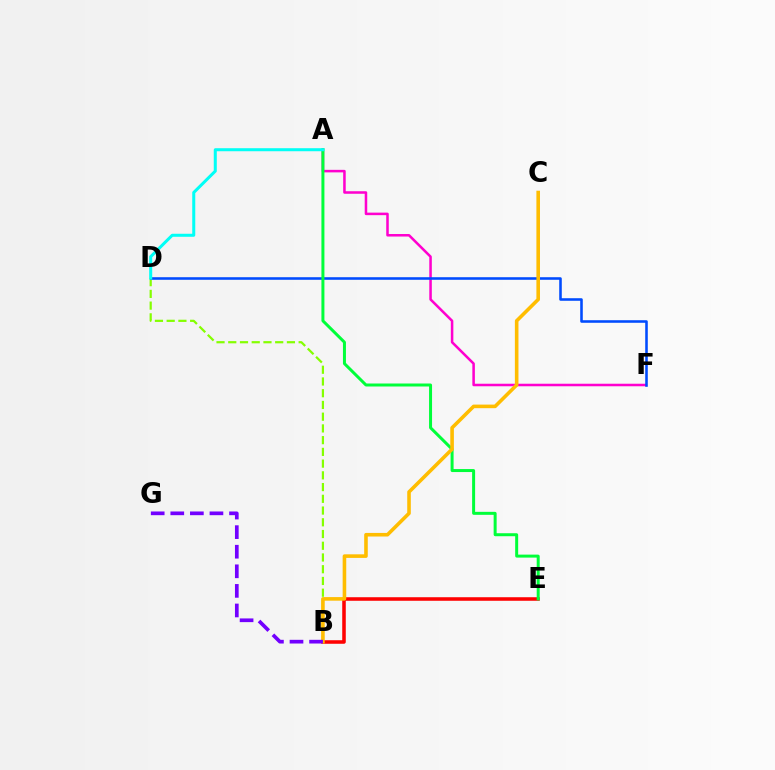{('A', 'F'): [{'color': '#ff00cf', 'line_style': 'solid', 'thickness': 1.82}], ('B', 'D'): [{'color': '#84ff00', 'line_style': 'dashed', 'thickness': 1.59}], ('B', 'E'): [{'color': '#ff0000', 'line_style': 'solid', 'thickness': 2.55}], ('D', 'F'): [{'color': '#004bff', 'line_style': 'solid', 'thickness': 1.85}], ('A', 'E'): [{'color': '#00ff39', 'line_style': 'solid', 'thickness': 2.15}], ('B', 'C'): [{'color': '#ffbd00', 'line_style': 'solid', 'thickness': 2.58}], ('B', 'G'): [{'color': '#7200ff', 'line_style': 'dashed', 'thickness': 2.66}], ('A', 'D'): [{'color': '#00fff6', 'line_style': 'solid', 'thickness': 2.18}]}